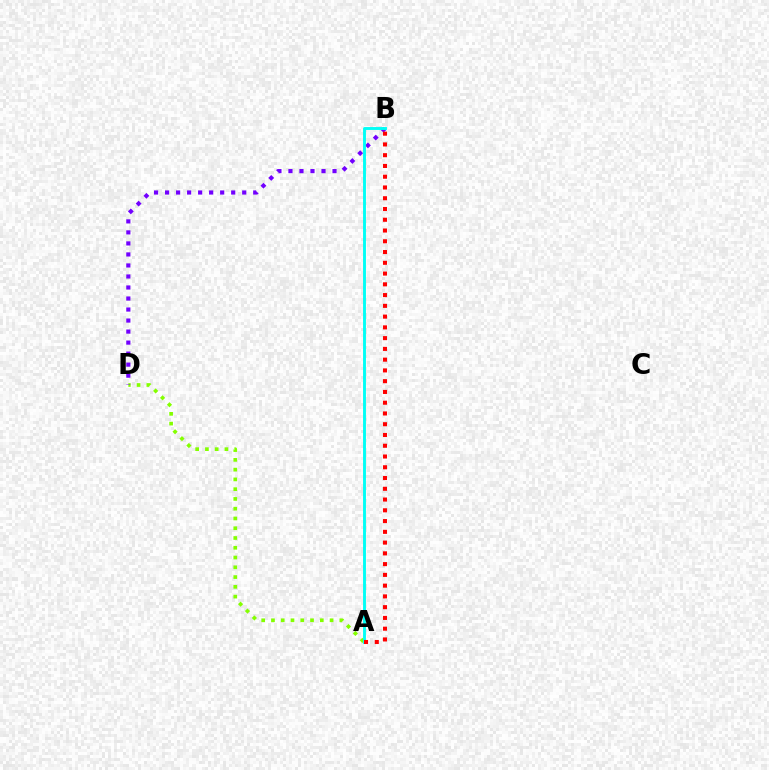{('A', 'D'): [{'color': '#84ff00', 'line_style': 'dotted', 'thickness': 2.65}], ('B', 'D'): [{'color': '#7200ff', 'line_style': 'dotted', 'thickness': 2.99}], ('A', 'B'): [{'color': '#00fff6', 'line_style': 'solid', 'thickness': 2.08}, {'color': '#ff0000', 'line_style': 'dotted', 'thickness': 2.92}]}